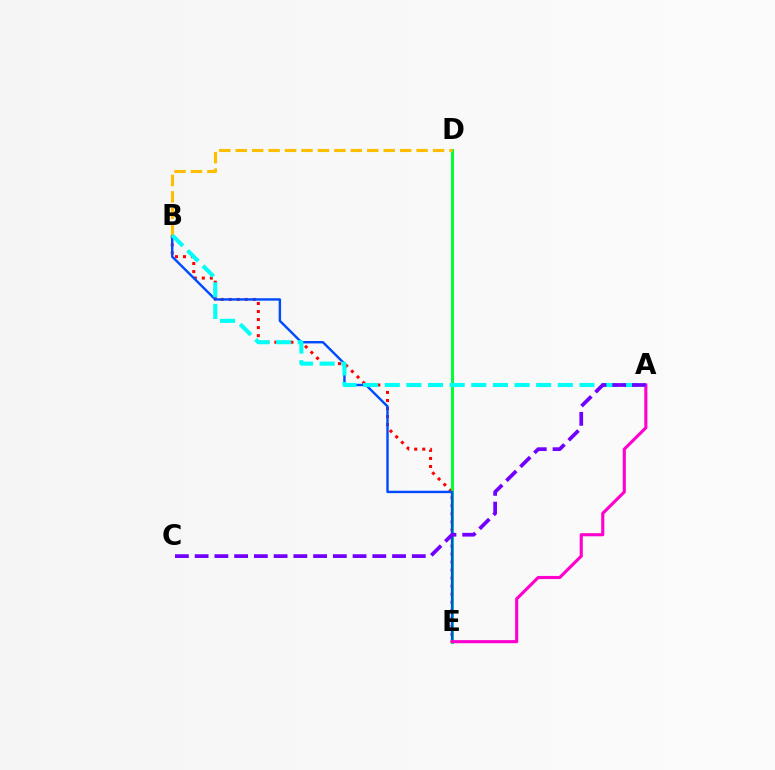{('D', 'E'): [{'color': '#84ff00', 'line_style': 'dotted', 'thickness': 1.9}, {'color': '#00ff39', 'line_style': 'solid', 'thickness': 2.17}], ('B', 'E'): [{'color': '#ff0000', 'line_style': 'dotted', 'thickness': 2.18}, {'color': '#004bff', 'line_style': 'solid', 'thickness': 1.74}], ('B', 'D'): [{'color': '#ffbd00', 'line_style': 'dashed', 'thickness': 2.23}], ('A', 'E'): [{'color': '#ff00cf', 'line_style': 'solid', 'thickness': 2.24}], ('A', 'B'): [{'color': '#00fff6', 'line_style': 'dashed', 'thickness': 2.94}], ('A', 'C'): [{'color': '#7200ff', 'line_style': 'dashed', 'thickness': 2.68}]}